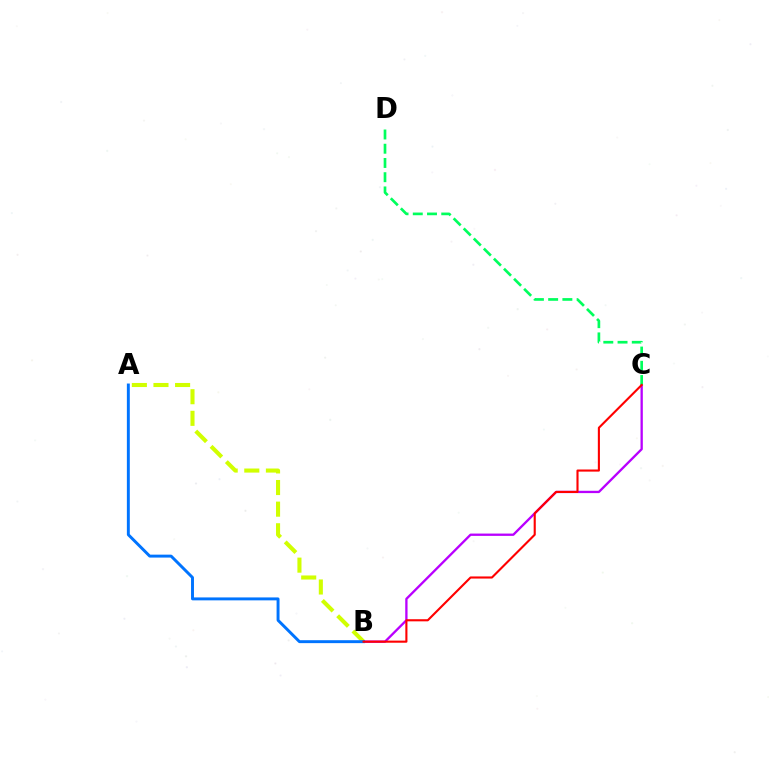{('A', 'B'): [{'color': '#d1ff00', 'line_style': 'dashed', 'thickness': 2.94}, {'color': '#0074ff', 'line_style': 'solid', 'thickness': 2.11}], ('B', 'C'): [{'color': '#b900ff', 'line_style': 'solid', 'thickness': 1.67}, {'color': '#ff0000', 'line_style': 'solid', 'thickness': 1.52}], ('C', 'D'): [{'color': '#00ff5c', 'line_style': 'dashed', 'thickness': 1.93}]}